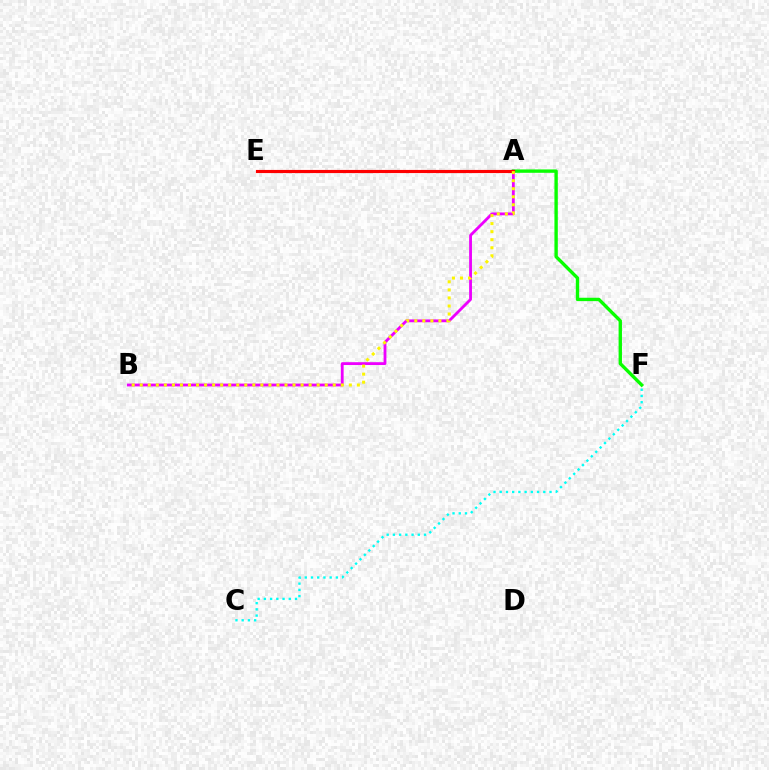{('A', 'E'): [{'color': '#0010ff', 'line_style': 'dashed', 'thickness': 2.14}, {'color': '#ff0000', 'line_style': 'solid', 'thickness': 2.26}], ('A', 'B'): [{'color': '#ee00ff', 'line_style': 'solid', 'thickness': 2.03}, {'color': '#fcf500', 'line_style': 'dotted', 'thickness': 2.19}], ('A', 'F'): [{'color': '#08ff00', 'line_style': 'solid', 'thickness': 2.43}], ('C', 'F'): [{'color': '#00fff6', 'line_style': 'dotted', 'thickness': 1.69}]}